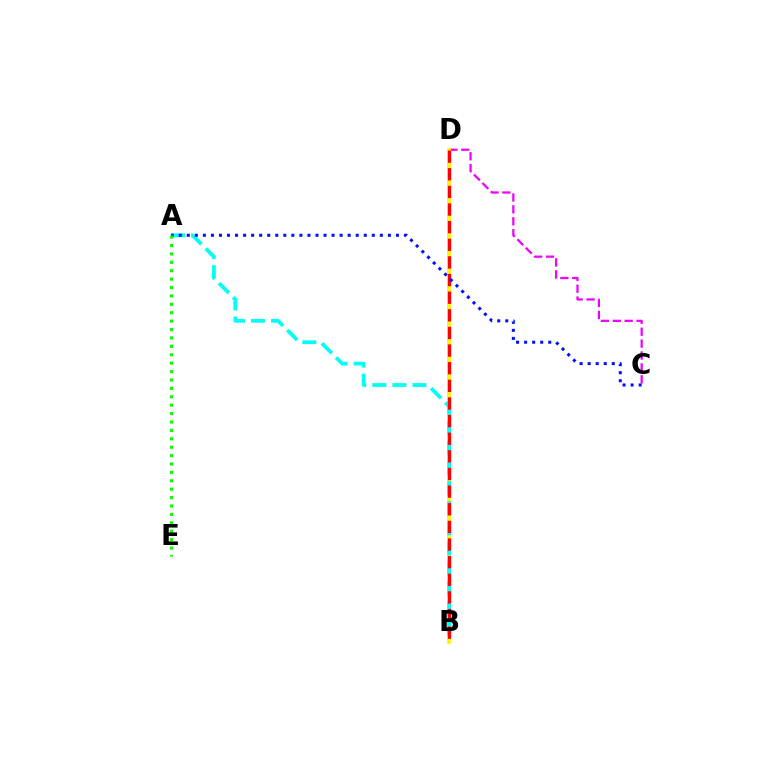{('C', 'D'): [{'color': '#ee00ff', 'line_style': 'dashed', 'thickness': 1.62}], ('B', 'D'): [{'color': '#fcf500', 'line_style': 'solid', 'thickness': 2.65}, {'color': '#ff0000', 'line_style': 'dashed', 'thickness': 2.4}], ('A', 'B'): [{'color': '#00fff6', 'line_style': 'dashed', 'thickness': 2.72}], ('A', 'C'): [{'color': '#0010ff', 'line_style': 'dotted', 'thickness': 2.19}], ('A', 'E'): [{'color': '#08ff00', 'line_style': 'dotted', 'thickness': 2.28}]}